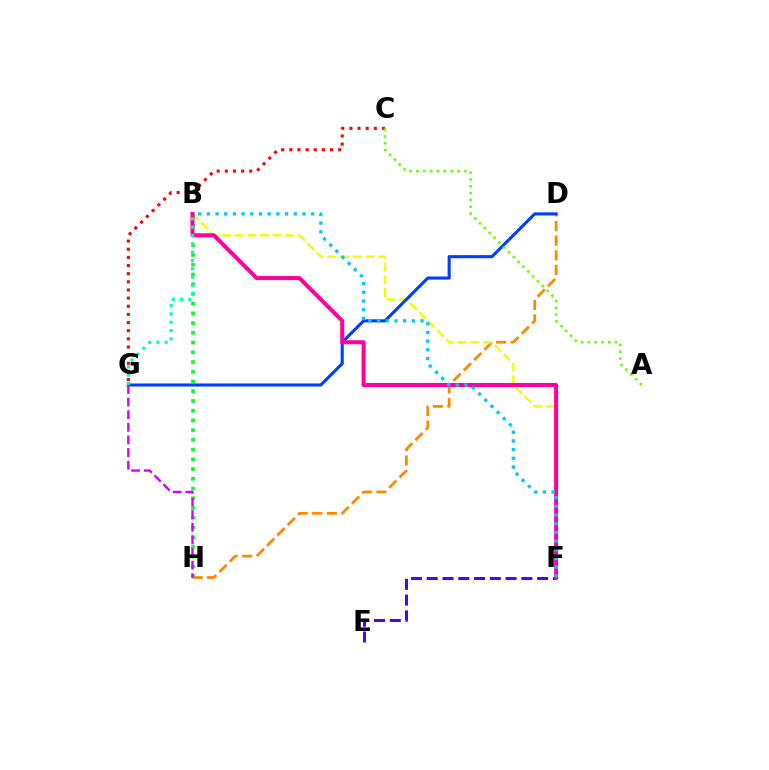{('C', 'G'): [{'color': '#ff0000', 'line_style': 'dotted', 'thickness': 2.21}], ('D', 'H'): [{'color': '#ff8800', 'line_style': 'dashed', 'thickness': 1.99}], ('B', 'F'): [{'color': '#eeff00', 'line_style': 'dashed', 'thickness': 1.73}, {'color': '#ff00a0', 'line_style': 'solid', 'thickness': 2.91}, {'color': '#00c7ff', 'line_style': 'dotted', 'thickness': 2.36}], ('D', 'G'): [{'color': '#003fff', 'line_style': 'solid', 'thickness': 2.22}], ('B', 'H'): [{'color': '#00ff27', 'line_style': 'dotted', 'thickness': 2.64}], ('E', 'F'): [{'color': '#4f00ff', 'line_style': 'dashed', 'thickness': 2.14}], ('A', 'C'): [{'color': '#66ff00', 'line_style': 'dotted', 'thickness': 1.85}], ('G', 'H'): [{'color': '#d600ff', 'line_style': 'dashed', 'thickness': 1.72}], ('B', 'G'): [{'color': '#00ffaf', 'line_style': 'dotted', 'thickness': 2.26}]}